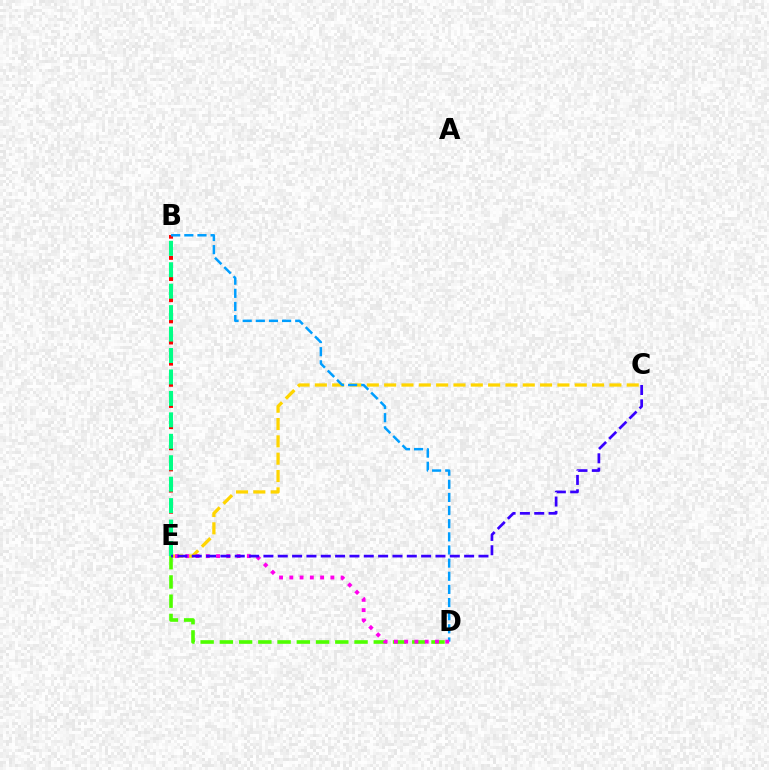{('B', 'E'): [{'color': '#ff0000', 'line_style': 'dotted', 'thickness': 2.87}, {'color': '#00ff86', 'line_style': 'dashed', 'thickness': 2.91}], ('C', 'E'): [{'color': '#ffd500', 'line_style': 'dashed', 'thickness': 2.35}, {'color': '#3700ff', 'line_style': 'dashed', 'thickness': 1.95}], ('B', 'D'): [{'color': '#009eff', 'line_style': 'dashed', 'thickness': 1.78}], ('D', 'E'): [{'color': '#4fff00', 'line_style': 'dashed', 'thickness': 2.61}, {'color': '#ff00ed', 'line_style': 'dotted', 'thickness': 2.79}]}